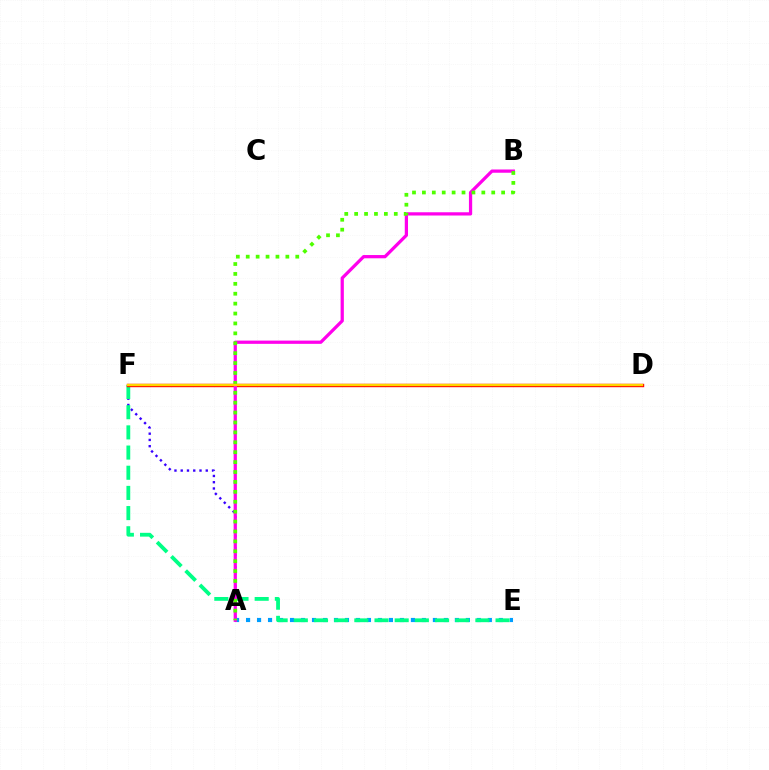{('A', 'E'): [{'color': '#009eff', 'line_style': 'dotted', 'thickness': 2.99}], ('A', 'F'): [{'color': '#3700ff', 'line_style': 'dotted', 'thickness': 1.7}], ('E', 'F'): [{'color': '#00ff86', 'line_style': 'dashed', 'thickness': 2.74}], ('D', 'F'): [{'color': '#ff0000', 'line_style': 'solid', 'thickness': 2.45}, {'color': '#ffd500', 'line_style': 'solid', 'thickness': 1.68}], ('A', 'B'): [{'color': '#ff00ed', 'line_style': 'solid', 'thickness': 2.34}, {'color': '#4fff00', 'line_style': 'dotted', 'thickness': 2.69}]}